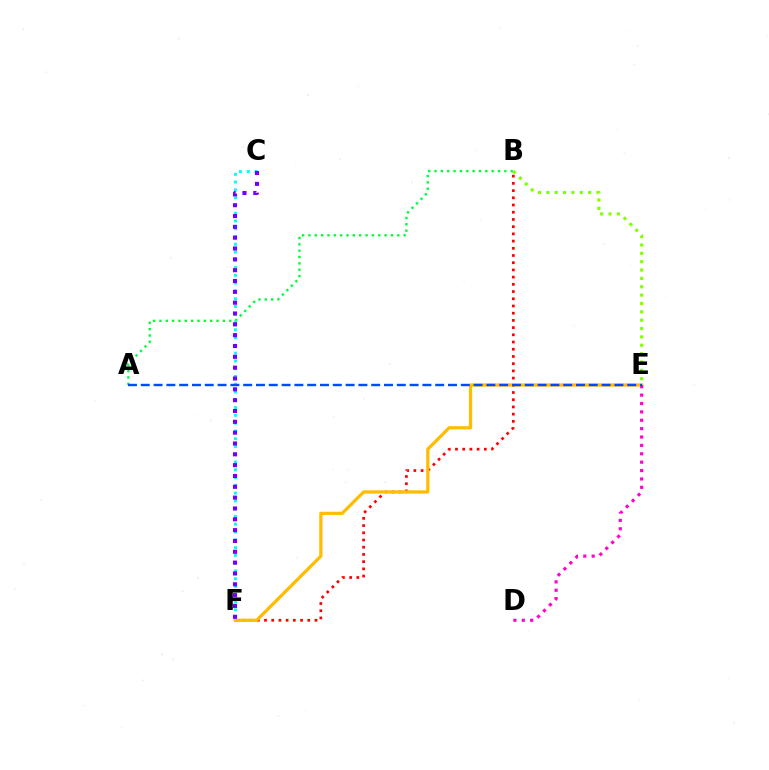{('A', 'B'): [{'color': '#00ff39', 'line_style': 'dotted', 'thickness': 1.72}], ('B', 'F'): [{'color': '#ff0000', 'line_style': 'dotted', 'thickness': 1.96}], ('E', 'F'): [{'color': '#ffbd00', 'line_style': 'solid', 'thickness': 2.33}], ('C', 'F'): [{'color': '#00fff6', 'line_style': 'dotted', 'thickness': 2.11}, {'color': '#7200ff', 'line_style': 'dotted', 'thickness': 2.94}], ('D', 'E'): [{'color': '#ff00cf', 'line_style': 'dotted', 'thickness': 2.28}], ('A', 'E'): [{'color': '#004bff', 'line_style': 'dashed', 'thickness': 1.74}], ('B', 'E'): [{'color': '#84ff00', 'line_style': 'dotted', 'thickness': 2.27}]}